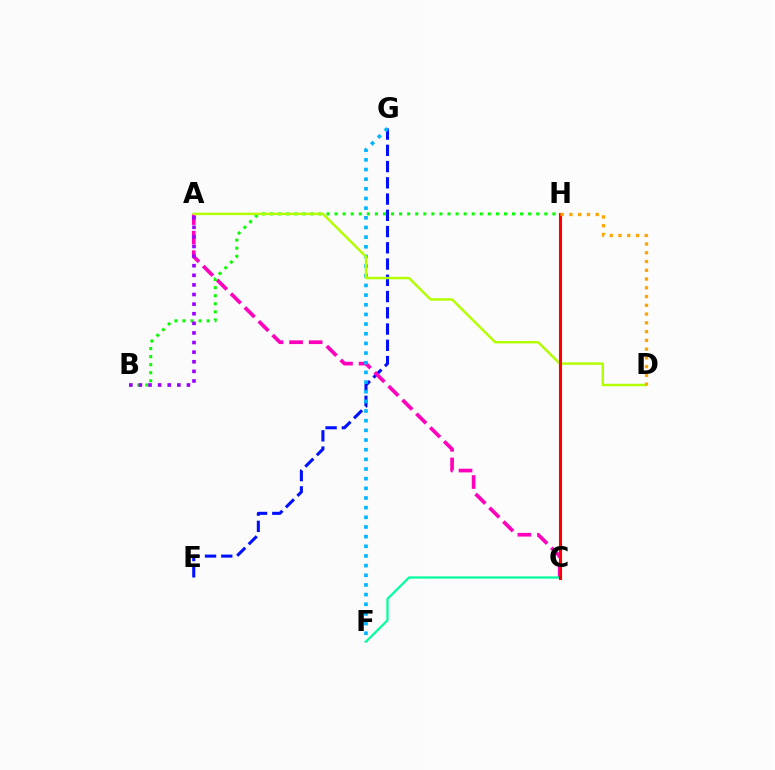{('E', 'G'): [{'color': '#0010ff', 'line_style': 'dashed', 'thickness': 2.21}], ('A', 'C'): [{'color': '#ff00bd', 'line_style': 'dashed', 'thickness': 2.66}], ('F', 'G'): [{'color': '#00b5ff', 'line_style': 'dotted', 'thickness': 2.62}], ('B', 'H'): [{'color': '#08ff00', 'line_style': 'dotted', 'thickness': 2.19}], ('A', 'B'): [{'color': '#9b00ff', 'line_style': 'dotted', 'thickness': 2.61}], ('A', 'D'): [{'color': '#b3ff00', 'line_style': 'solid', 'thickness': 1.76}], ('C', 'F'): [{'color': '#00ff9d', 'line_style': 'solid', 'thickness': 1.6}], ('C', 'H'): [{'color': '#ff0000', 'line_style': 'solid', 'thickness': 2.22}], ('D', 'H'): [{'color': '#ffa500', 'line_style': 'dotted', 'thickness': 2.38}]}